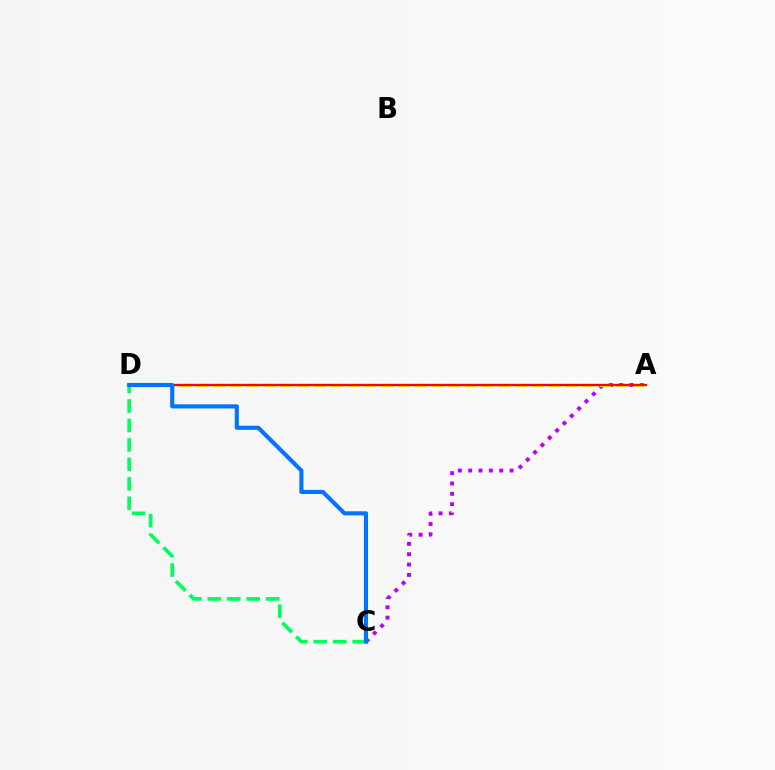{('A', 'C'): [{'color': '#b900ff', 'line_style': 'dotted', 'thickness': 2.81}], ('A', 'D'): [{'color': '#d1ff00', 'line_style': 'dashed', 'thickness': 2.28}, {'color': '#ff0000', 'line_style': 'solid', 'thickness': 1.67}], ('C', 'D'): [{'color': '#00ff5c', 'line_style': 'dashed', 'thickness': 2.64}, {'color': '#0074ff', 'line_style': 'solid', 'thickness': 2.96}]}